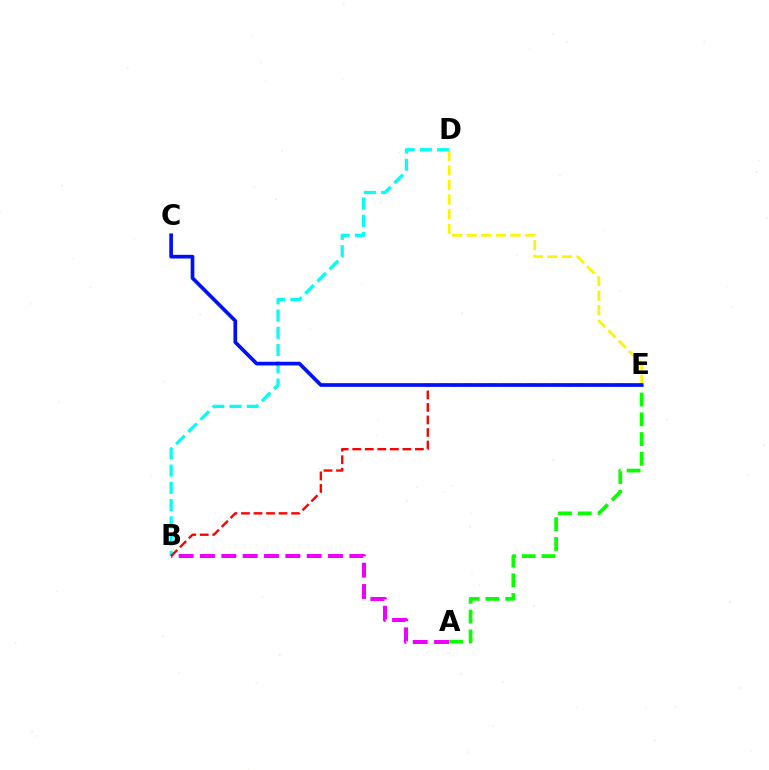{('A', 'B'): [{'color': '#ee00ff', 'line_style': 'dashed', 'thickness': 2.9}], ('B', 'D'): [{'color': '#00fff6', 'line_style': 'dashed', 'thickness': 2.34}], ('B', 'E'): [{'color': '#ff0000', 'line_style': 'dashed', 'thickness': 1.7}], ('A', 'E'): [{'color': '#08ff00', 'line_style': 'dashed', 'thickness': 2.69}], ('D', 'E'): [{'color': '#fcf500', 'line_style': 'dashed', 'thickness': 1.98}], ('C', 'E'): [{'color': '#0010ff', 'line_style': 'solid', 'thickness': 2.65}]}